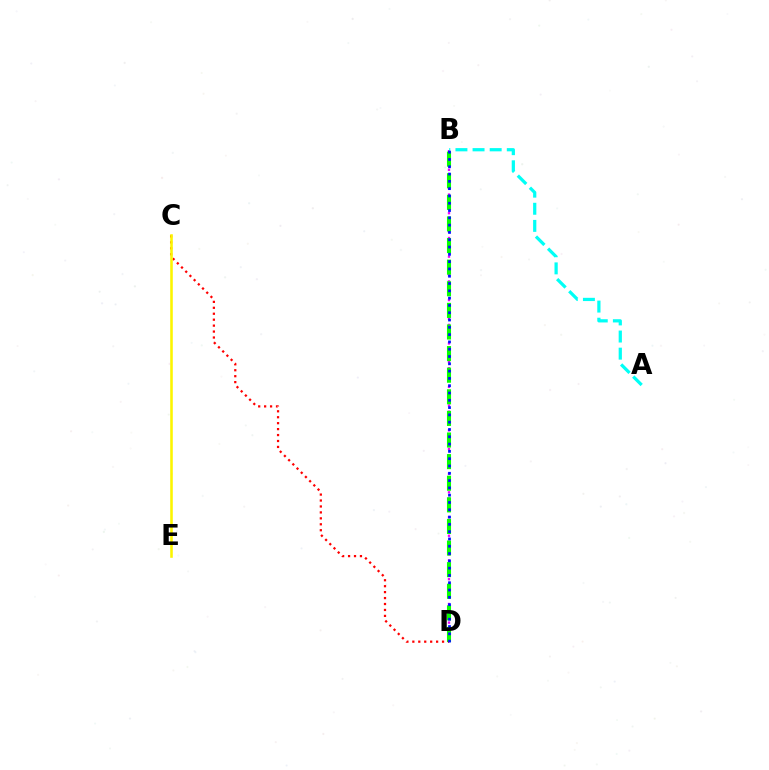{('B', 'D'): [{'color': '#ee00ff', 'line_style': 'dotted', 'thickness': 1.69}, {'color': '#08ff00', 'line_style': 'dashed', 'thickness': 2.93}, {'color': '#0010ff', 'line_style': 'dotted', 'thickness': 1.98}], ('A', 'B'): [{'color': '#00fff6', 'line_style': 'dashed', 'thickness': 2.33}], ('C', 'D'): [{'color': '#ff0000', 'line_style': 'dotted', 'thickness': 1.61}], ('C', 'E'): [{'color': '#fcf500', 'line_style': 'solid', 'thickness': 1.86}]}